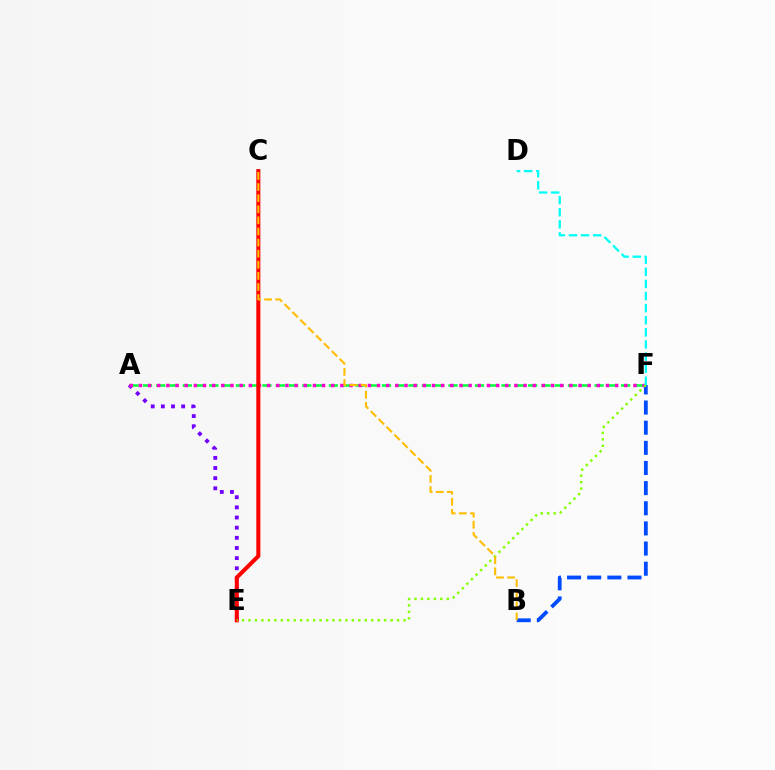{('A', 'F'): [{'color': '#00ff39', 'line_style': 'dashed', 'thickness': 1.8}, {'color': '#ff00cf', 'line_style': 'dotted', 'thickness': 2.49}], ('A', 'E'): [{'color': '#7200ff', 'line_style': 'dotted', 'thickness': 2.76}], ('B', 'F'): [{'color': '#004bff', 'line_style': 'dashed', 'thickness': 2.74}], ('C', 'E'): [{'color': '#ff0000', 'line_style': 'solid', 'thickness': 2.91}], ('E', 'F'): [{'color': '#84ff00', 'line_style': 'dotted', 'thickness': 1.76}], ('D', 'F'): [{'color': '#00fff6', 'line_style': 'dashed', 'thickness': 1.64}], ('B', 'C'): [{'color': '#ffbd00', 'line_style': 'dashed', 'thickness': 1.51}]}